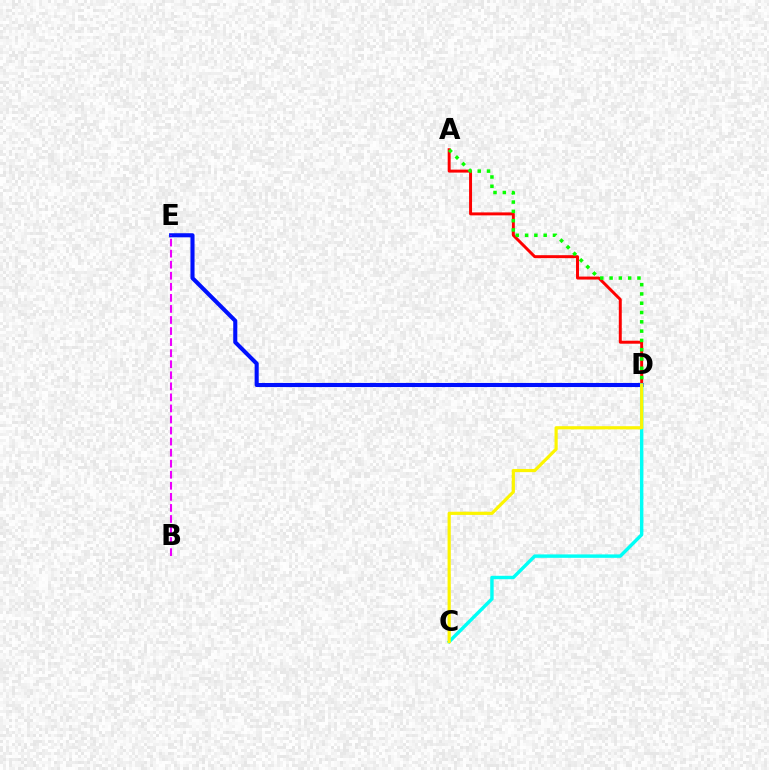{('A', 'D'): [{'color': '#ff0000', 'line_style': 'solid', 'thickness': 2.13}, {'color': '#08ff00', 'line_style': 'dotted', 'thickness': 2.52}], ('D', 'E'): [{'color': '#0010ff', 'line_style': 'solid', 'thickness': 2.94}], ('B', 'E'): [{'color': '#ee00ff', 'line_style': 'dashed', 'thickness': 1.5}], ('C', 'D'): [{'color': '#00fff6', 'line_style': 'solid', 'thickness': 2.46}, {'color': '#fcf500', 'line_style': 'solid', 'thickness': 2.29}]}